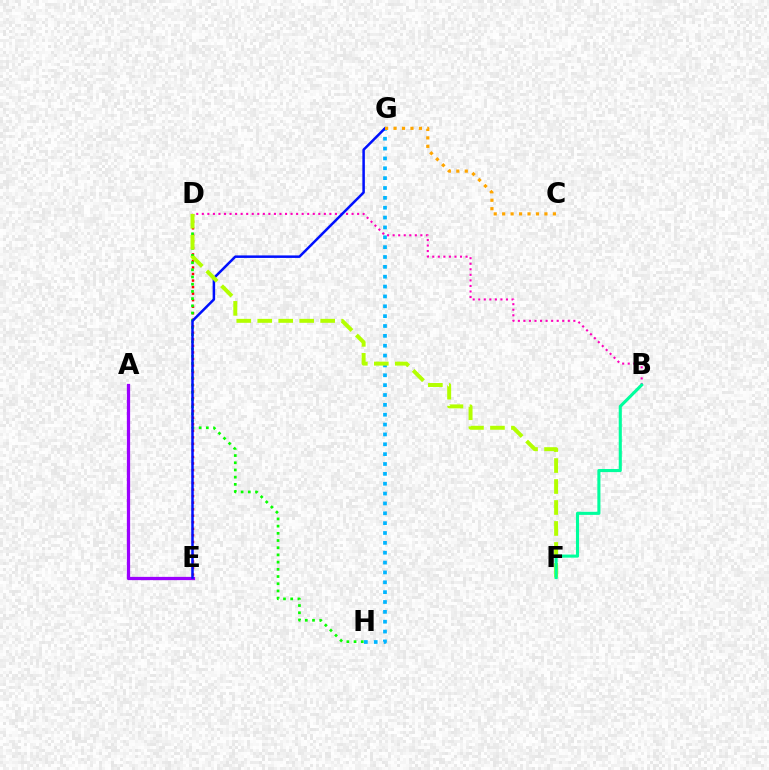{('B', 'D'): [{'color': '#ff00bd', 'line_style': 'dotted', 'thickness': 1.51}], ('D', 'E'): [{'color': '#ff0000', 'line_style': 'dotted', 'thickness': 1.78}], ('D', 'H'): [{'color': '#08ff00', 'line_style': 'dotted', 'thickness': 1.96}], ('A', 'E'): [{'color': '#9b00ff', 'line_style': 'solid', 'thickness': 2.34}], ('G', 'H'): [{'color': '#00b5ff', 'line_style': 'dotted', 'thickness': 2.68}], ('E', 'G'): [{'color': '#0010ff', 'line_style': 'solid', 'thickness': 1.81}], ('D', 'F'): [{'color': '#b3ff00', 'line_style': 'dashed', 'thickness': 2.85}], ('B', 'F'): [{'color': '#00ff9d', 'line_style': 'solid', 'thickness': 2.23}], ('C', 'G'): [{'color': '#ffa500', 'line_style': 'dotted', 'thickness': 2.3}]}